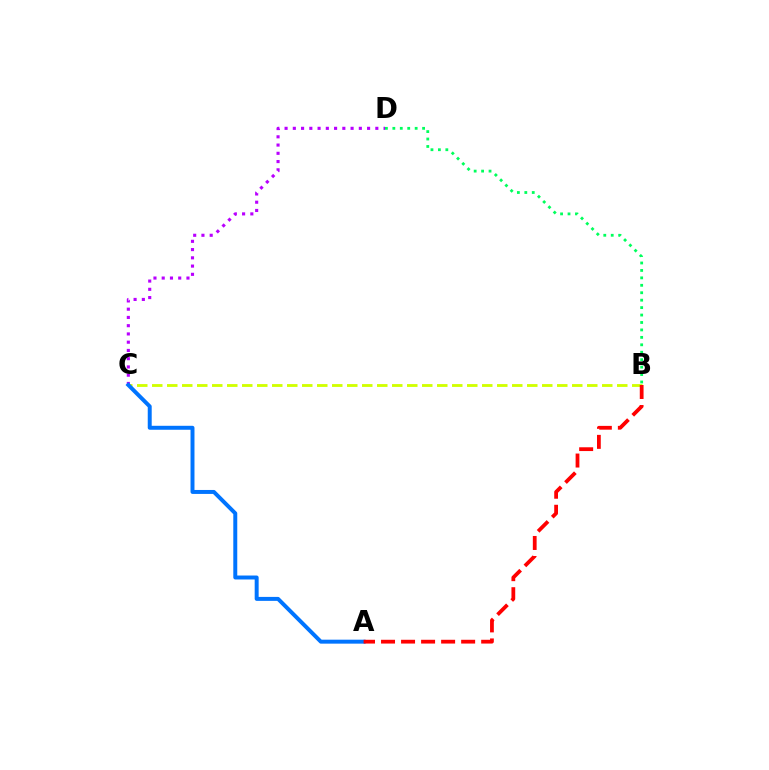{('B', 'C'): [{'color': '#d1ff00', 'line_style': 'dashed', 'thickness': 2.04}], ('B', 'D'): [{'color': '#00ff5c', 'line_style': 'dotted', 'thickness': 2.02}], ('C', 'D'): [{'color': '#b900ff', 'line_style': 'dotted', 'thickness': 2.24}], ('A', 'C'): [{'color': '#0074ff', 'line_style': 'solid', 'thickness': 2.85}], ('A', 'B'): [{'color': '#ff0000', 'line_style': 'dashed', 'thickness': 2.72}]}